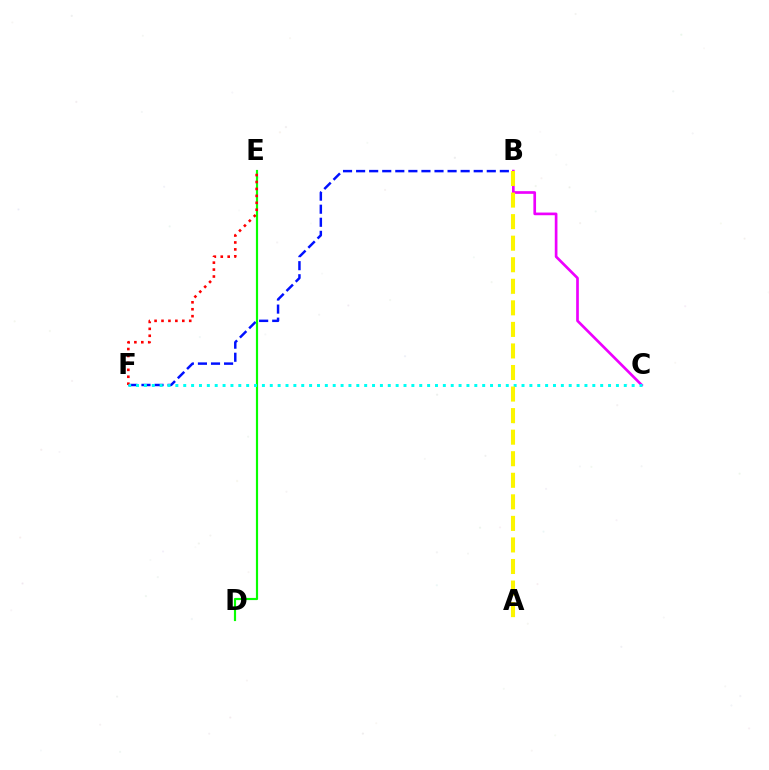{('B', 'F'): [{'color': '#0010ff', 'line_style': 'dashed', 'thickness': 1.78}], ('B', 'C'): [{'color': '#ee00ff', 'line_style': 'solid', 'thickness': 1.93}], ('D', 'E'): [{'color': '#08ff00', 'line_style': 'solid', 'thickness': 1.57}], ('E', 'F'): [{'color': '#ff0000', 'line_style': 'dotted', 'thickness': 1.88}], ('C', 'F'): [{'color': '#00fff6', 'line_style': 'dotted', 'thickness': 2.14}], ('A', 'B'): [{'color': '#fcf500', 'line_style': 'dashed', 'thickness': 2.93}]}